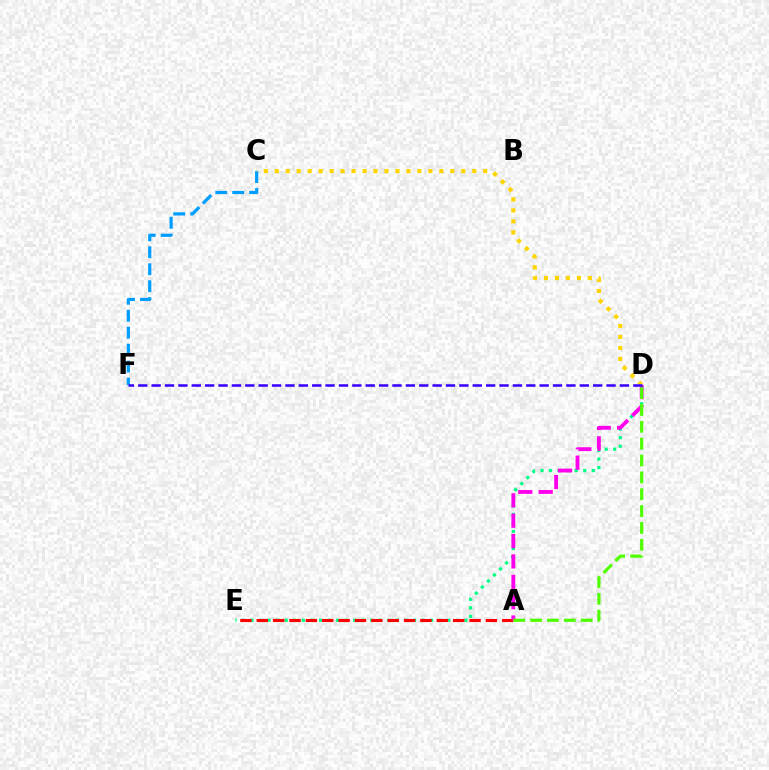{('D', 'E'): [{'color': '#00ff86', 'line_style': 'dotted', 'thickness': 2.32}], ('A', 'E'): [{'color': '#ff0000', 'line_style': 'dashed', 'thickness': 2.22}], ('A', 'D'): [{'color': '#ff00ed', 'line_style': 'dashed', 'thickness': 2.77}, {'color': '#4fff00', 'line_style': 'dashed', 'thickness': 2.29}], ('C', 'F'): [{'color': '#009eff', 'line_style': 'dashed', 'thickness': 2.3}], ('C', 'D'): [{'color': '#ffd500', 'line_style': 'dotted', 'thickness': 2.98}], ('D', 'F'): [{'color': '#3700ff', 'line_style': 'dashed', 'thickness': 1.82}]}